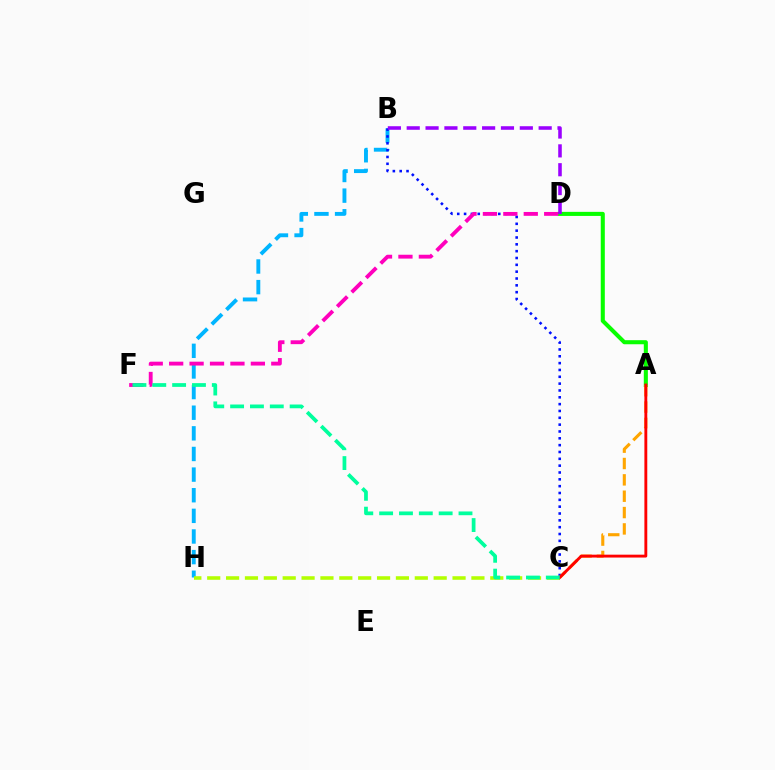{('A', 'D'): [{'color': '#08ff00', 'line_style': 'solid', 'thickness': 2.93}], ('B', 'H'): [{'color': '#00b5ff', 'line_style': 'dashed', 'thickness': 2.8}], ('B', 'C'): [{'color': '#0010ff', 'line_style': 'dotted', 'thickness': 1.86}], ('A', 'C'): [{'color': '#ffa500', 'line_style': 'dashed', 'thickness': 2.22}, {'color': '#ff0000', 'line_style': 'solid', 'thickness': 2.07}], ('C', 'H'): [{'color': '#b3ff00', 'line_style': 'dashed', 'thickness': 2.56}], ('D', 'F'): [{'color': '#ff00bd', 'line_style': 'dashed', 'thickness': 2.77}], ('C', 'F'): [{'color': '#00ff9d', 'line_style': 'dashed', 'thickness': 2.7}], ('B', 'D'): [{'color': '#9b00ff', 'line_style': 'dashed', 'thickness': 2.56}]}